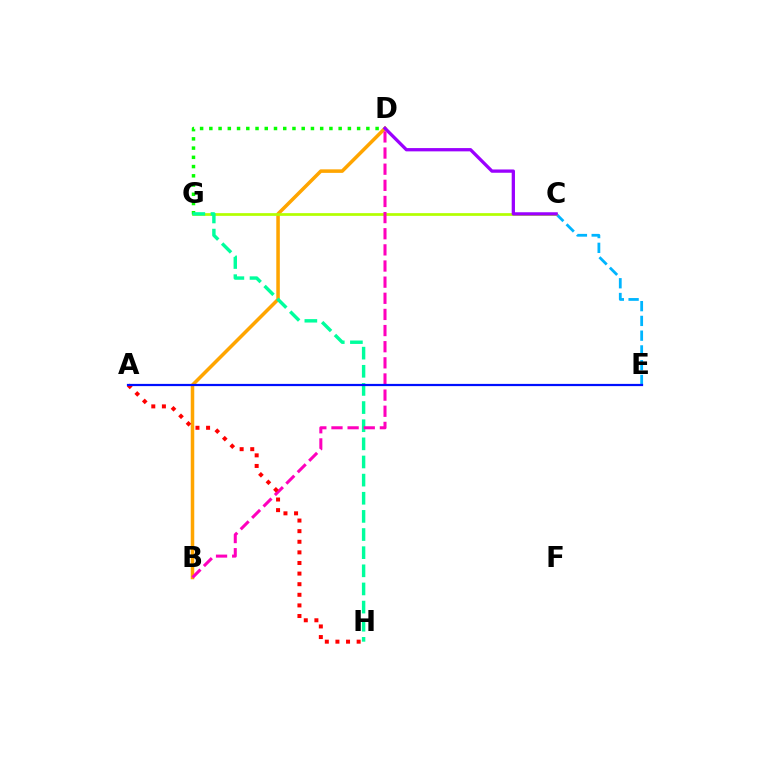{('B', 'D'): [{'color': '#ffa500', 'line_style': 'solid', 'thickness': 2.54}, {'color': '#ff00bd', 'line_style': 'dashed', 'thickness': 2.19}], ('C', 'E'): [{'color': '#00b5ff', 'line_style': 'dashed', 'thickness': 2.01}], ('C', 'G'): [{'color': '#b3ff00', 'line_style': 'solid', 'thickness': 1.96}], ('D', 'G'): [{'color': '#08ff00', 'line_style': 'dotted', 'thickness': 2.51}], ('G', 'H'): [{'color': '#00ff9d', 'line_style': 'dashed', 'thickness': 2.46}], ('C', 'D'): [{'color': '#9b00ff', 'line_style': 'solid', 'thickness': 2.36}], ('A', 'H'): [{'color': '#ff0000', 'line_style': 'dotted', 'thickness': 2.88}], ('A', 'E'): [{'color': '#0010ff', 'line_style': 'solid', 'thickness': 1.6}]}